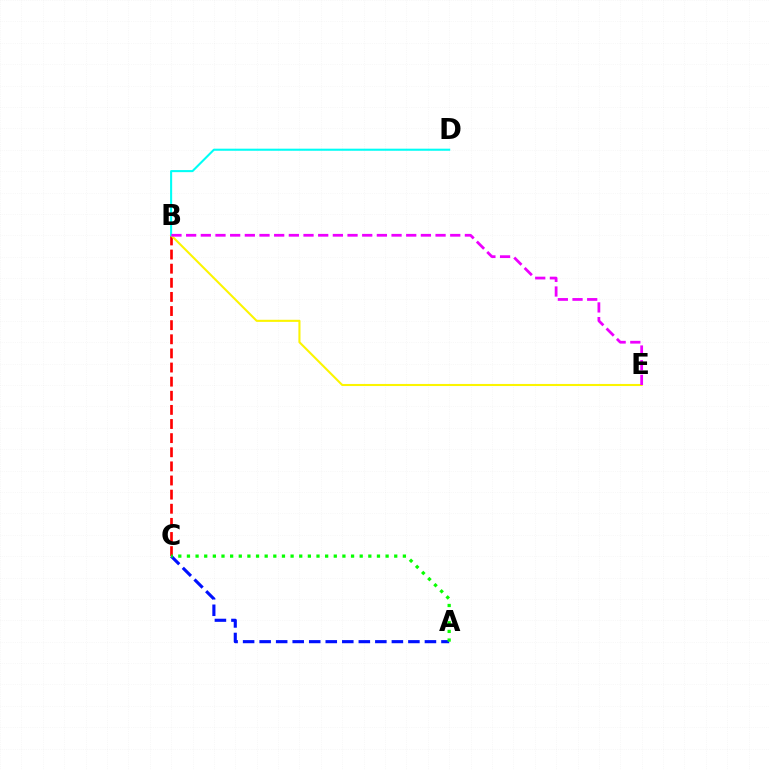{('B', 'C'): [{'color': '#ff0000', 'line_style': 'dashed', 'thickness': 1.92}], ('B', 'E'): [{'color': '#fcf500', 'line_style': 'solid', 'thickness': 1.5}, {'color': '#ee00ff', 'line_style': 'dashed', 'thickness': 1.99}], ('A', 'C'): [{'color': '#0010ff', 'line_style': 'dashed', 'thickness': 2.25}, {'color': '#08ff00', 'line_style': 'dotted', 'thickness': 2.35}], ('B', 'D'): [{'color': '#00fff6', 'line_style': 'solid', 'thickness': 1.5}]}